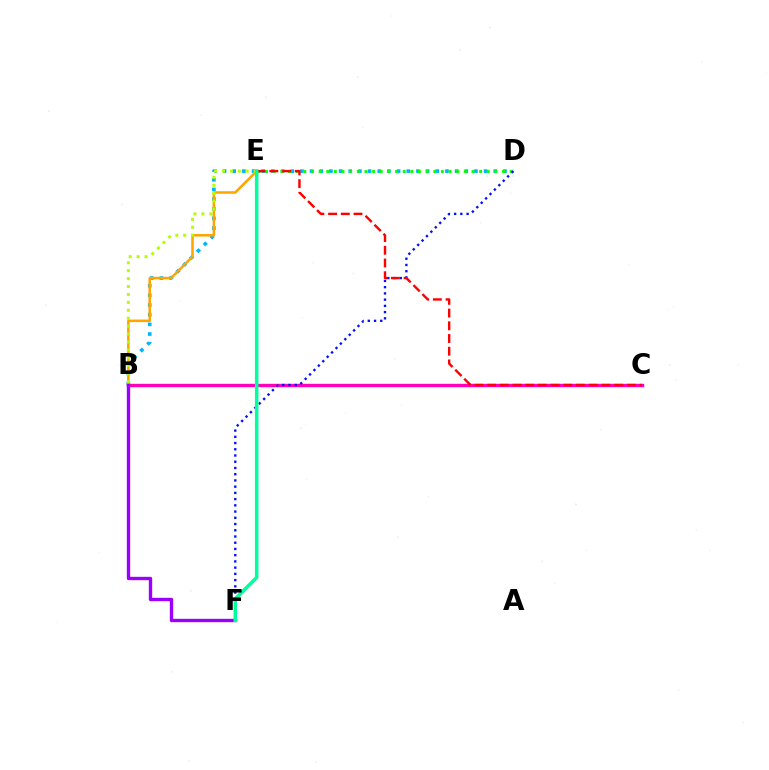{('B', 'D'): [{'color': '#00b5ff', 'line_style': 'dotted', 'thickness': 2.63}], ('D', 'E'): [{'color': '#08ff00', 'line_style': 'dotted', 'thickness': 2.08}], ('B', 'C'): [{'color': '#ff00bd', 'line_style': 'solid', 'thickness': 2.44}], ('B', 'E'): [{'color': '#ffa500', 'line_style': 'solid', 'thickness': 1.84}, {'color': '#b3ff00', 'line_style': 'dotted', 'thickness': 2.15}], ('B', 'F'): [{'color': '#9b00ff', 'line_style': 'solid', 'thickness': 2.42}], ('D', 'F'): [{'color': '#0010ff', 'line_style': 'dotted', 'thickness': 1.69}], ('C', 'E'): [{'color': '#ff0000', 'line_style': 'dashed', 'thickness': 1.73}], ('E', 'F'): [{'color': '#00ff9d', 'line_style': 'solid', 'thickness': 2.54}]}